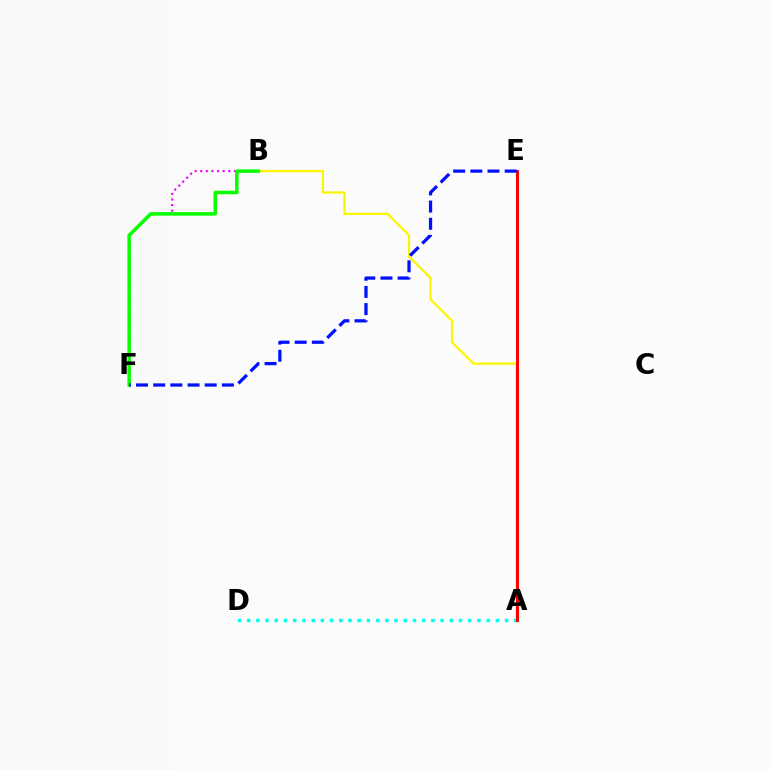{('B', 'F'): [{'color': '#ee00ff', 'line_style': 'dotted', 'thickness': 1.52}, {'color': '#08ff00', 'line_style': 'solid', 'thickness': 2.52}], ('A', 'B'): [{'color': '#fcf500', 'line_style': 'solid', 'thickness': 1.62}], ('A', 'D'): [{'color': '#00fff6', 'line_style': 'dotted', 'thickness': 2.5}], ('A', 'E'): [{'color': '#ff0000', 'line_style': 'solid', 'thickness': 2.18}], ('E', 'F'): [{'color': '#0010ff', 'line_style': 'dashed', 'thickness': 2.33}]}